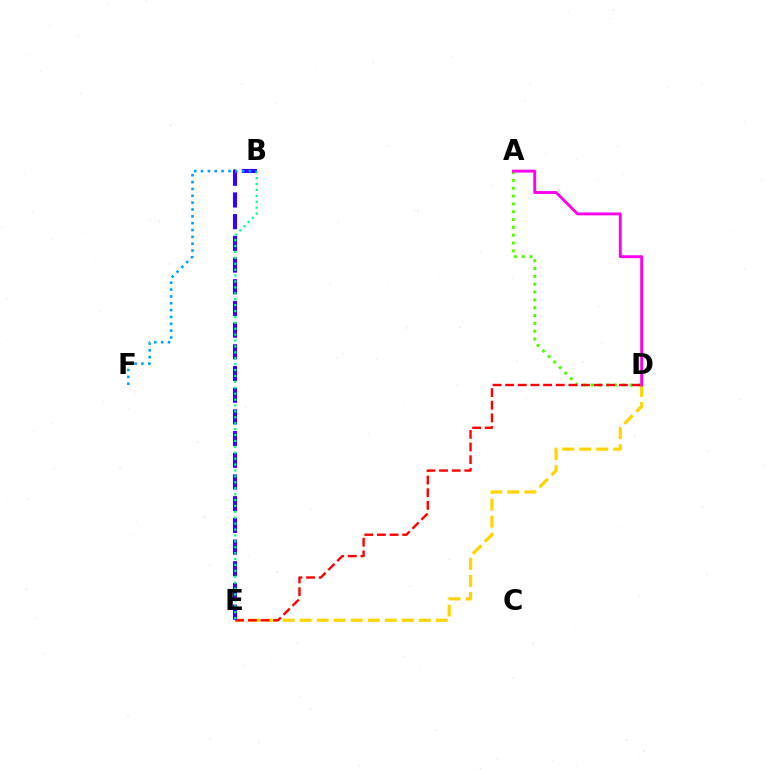{('D', 'E'): [{'color': '#ffd500', 'line_style': 'dashed', 'thickness': 2.31}, {'color': '#ff0000', 'line_style': 'dashed', 'thickness': 1.72}], ('A', 'D'): [{'color': '#4fff00', 'line_style': 'dotted', 'thickness': 2.13}, {'color': '#ff00ed', 'line_style': 'solid', 'thickness': 2.08}], ('B', 'E'): [{'color': '#3700ff', 'line_style': 'dashed', 'thickness': 2.95}, {'color': '#00ff86', 'line_style': 'dotted', 'thickness': 1.6}], ('B', 'F'): [{'color': '#009eff', 'line_style': 'dotted', 'thickness': 1.86}]}